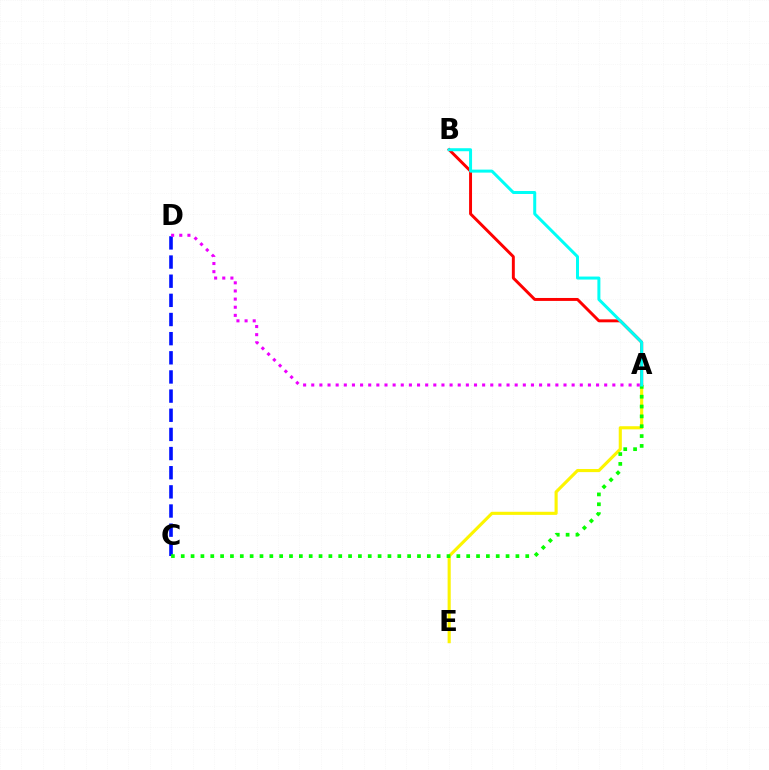{('A', 'E'): [{'color': '#fcf500', 'line_style': 'solid', 'thickness': 2.24}], ('A', 'B'): [{'color': '#ff0000', 'line_style': 'solid', 'thickness': 2.12}, {'color': '#00fff6', 'line_style': 'solid', 'thickness': 2.16}], ('C', 'D'): [{'color': '#0010ff', 'line_style': 'dashed', 'thickness': 2.6}], ('A', 'C'): [{'color': '#08ff00', 'line_style': 'dotted', 'thickness': 2.67}], ('A', 'D'): [{'color': '#ee00ff', 'line_style': 'dotted', 'thickness': 2.21}]}